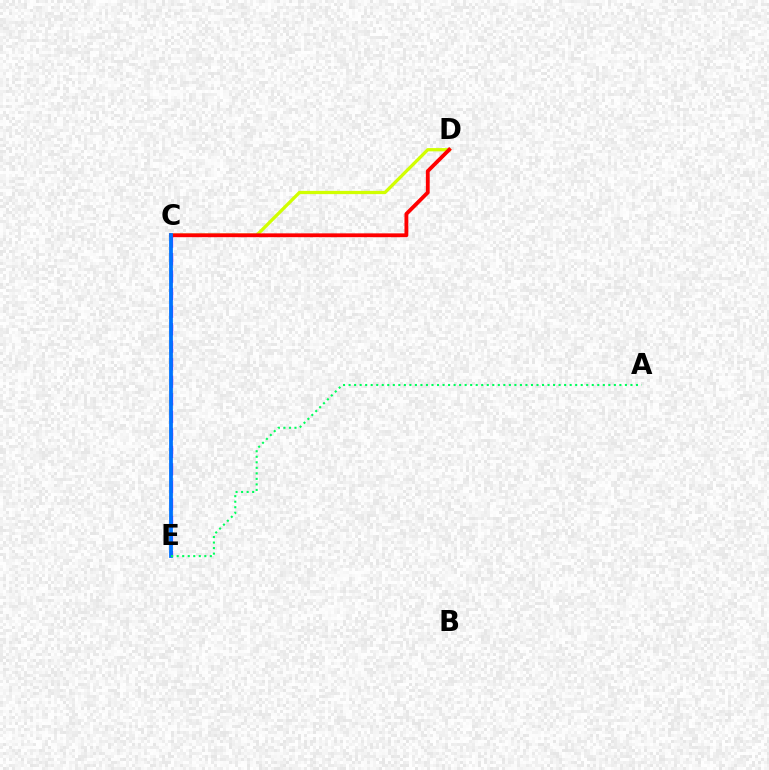{('C', 'D'): [{'color': '#d1ff00', 'line_style': 'solid', 'thickness': 2.34}, {'color': '#ff0000', 'line_style': 'solid', 'thickness': 2.76}], ('C', 'E'): [{'color': '#b900ff', 'line_style': 'dashed', 'thickness': 2.38}, {'color': '#0074ff', 'line_style': 'solid', 'thickness': 2.73}], ('A', 'E'): [{'color': '#00ff5c', 'line_style': 'dotted', 'thickness': 1.5}]}